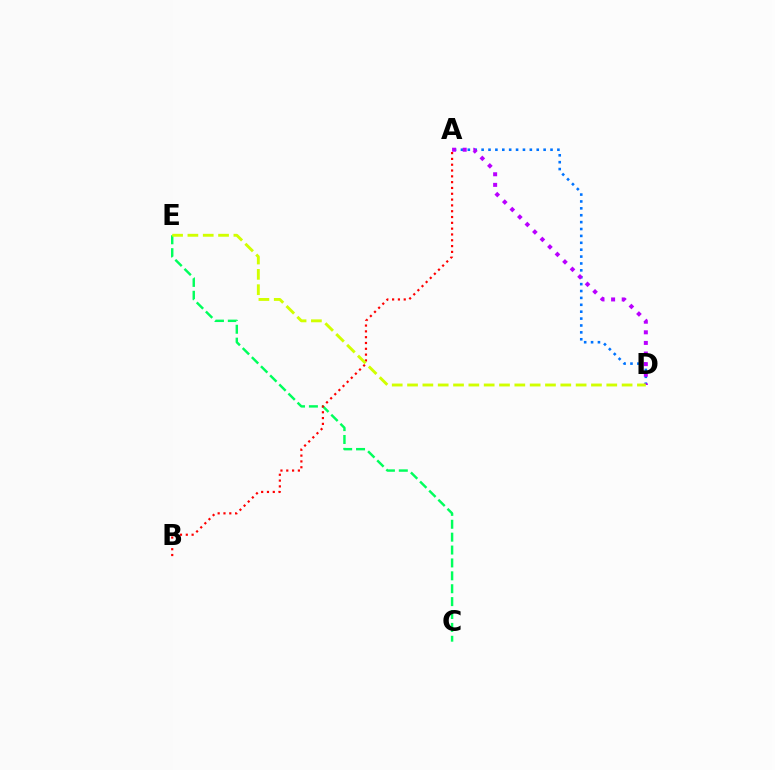{('A', 'D'): [{'color': '#0074ff', 'line_style': 'dotted', 'thickness': 1.87}, {'color': '#b900ff', 'line_style': 'dotted', 'thickness': 2.88}], ('C', 'E'): [{'color': '#00ff5c', 'line_style': 'dashed', 'thickness': 1.75}], ('A', 'B'): [{'color': '#ff0000', 'line_style': 'dotted', 'thickness': 1.58}], ('D', 'E'): [{'color': '#d1ff00', 'line_style': 'dashed', 'thickness': 2.08}]}